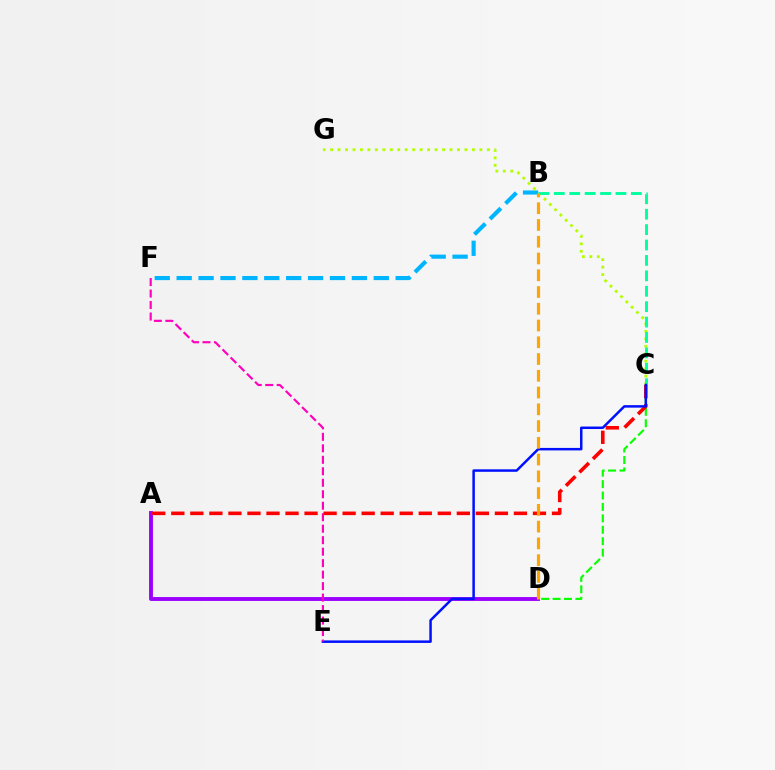{('B', 'F'): [{'color': '#00b5ff', 'line_style': 'dashed', 'thickness': 2.98}], ('A', 'D'): [{'color': '#9b00ff', 'line_style': 'solid', 'thickness': 2.8}], ('C', 'G'): [{'color': '#b3ff00', 'line_style': 'dotted', 'thickness': 2.03}], ('B', 'C'): [{'color': '#00ff9d', 'line_style': 'dashed', 'thickness': 2.09}], ('C', 'D'): [{'color': '#08ff00', 'line_style': 'dashed', 'thickness': 1.55}], ('A', 'C'): [{'color': '#ff0000', 'line_style': 'dashed', 'thickness': 2.59}], ('C', 'E'): [{'color': '#0010ff', 'line_style': 'solid', 'thickness': 1.79}], ('B', 'D'): [{'color': '#ffa500', 'line_style': 'dashed', 'thickness': 2.28}], ('E', 'F'): [{'color': '#ff00bd', 'line_style': 'dashed', 'thickness': 1.56}]}